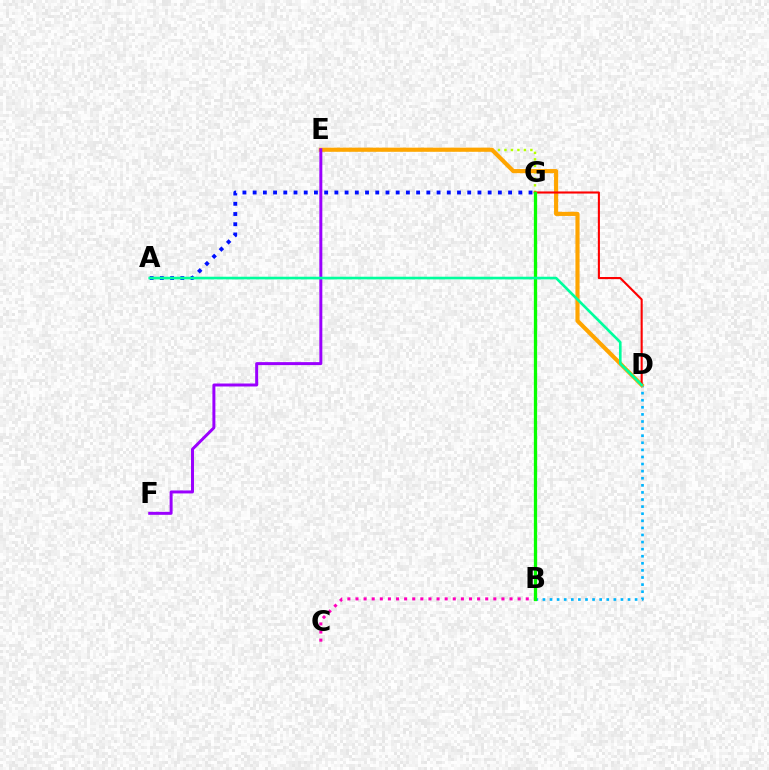{('B', 'C'): [{'color': '#ff00bd', 'line_style': 'dotted', 'thickness': 2.2}], ('B', 'D'): [{'color': '#00b5ff', 'line_style': 'dotted', 'thickness': 1.93}], ('E', 'G'): [{'color': '#b3ff00', 'line_style': 'dotted', 'thickness': 1.76}], ('D', 'E'): [{'color': '#ffa500', 'line_style': 'solid', 'thickness': 2.97}], ('E', 'F'): [{'color': '#9b00ff', 'line_style': 'solid', 'thickness': 2.14}], ('D', 'G'): [{'color': '#ff0000', 'line_style': 'solid', 'thickness': 1.51}], ('A', 'G'): [{'color': '#0010ff', 'line_style': 'dotted', 'thickness': 2.78}], ('B', 'G'): [{'color': '#08ff00', 'line_style': 'solid', 'thickness': 2.36}], ('A', 'D'): [{'color': '#00ff9d', 'line_style': 'solid', 'thickness': 1.9}]}